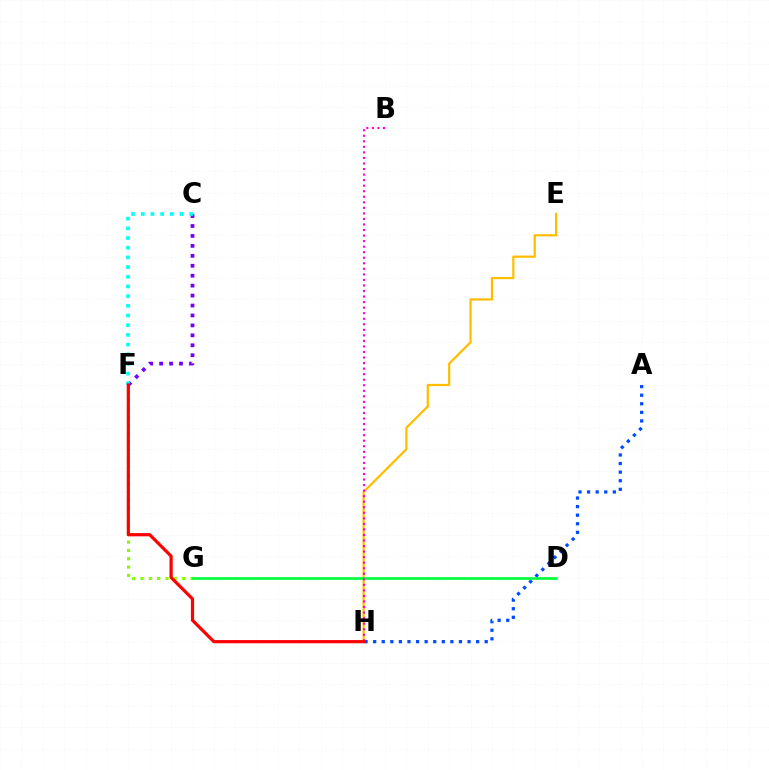{('A', 'H'): [{'color': '#004bff', 'line_style': 'dotted', 'thickness': 2.33}], ('F', 'G'): [{'color': '#84ff00', 'line_style': 'dotted', 'thickness': 2.26}], ('E', 'H'): [{'color': '#ffbd00', 'line_style': 'solid', 'thickness': 1.61}], ('D', 'G'): [{'color': '#00ff39', 'line_style': 'solid', 'thickness': 1.91}], ('C', 'F'): [{'color': '#7200ff', 'line_style': 'dotted', 'thickness': 2.7}, {'color': '#00fff6', 'line_style': 'dotted', 'thickness': 2.63}], ('B', 'H'): [{'color': '#ff00cf', 'line_style': 'dotted', 'thickness': 1.51}], ('F', 'H'): [{'color': '#ff0000', 'line_style': 'solid', 'thickness': 2.31}]}